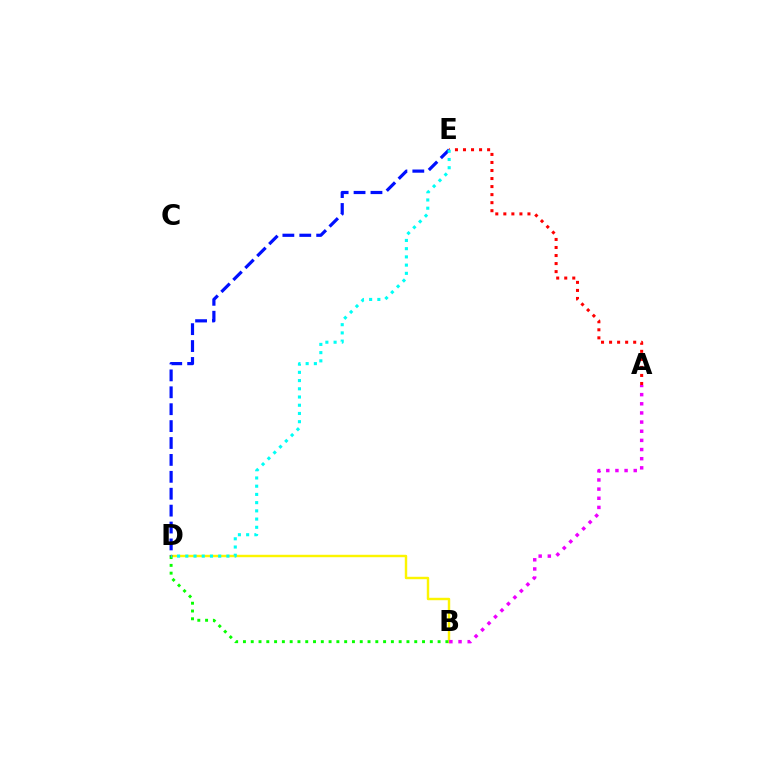{('B', 'D'): [{'color': '#fcf500', 'line_style': 'solid', 'thickness': 1.75}, {'color': '#08ff00', 'line_style': 'dotted', 'thickness': 2.12}], ('A', 'B'): [{'color': '#ee00ff', 'line_style': 'dotted', 'thickness': 2.49}], ('A', 'E'): [{'color': '#ff0000', 'line_style': 'dotted', 'thickness': 2.18}], ('D', 'E'): [{'color': '#0010ff', 'line_style': 'dashed', 'thickness': 2.3}, {'color': '#00fff6', 'line_style': 'dotted', 'thickness': 2.23}]}